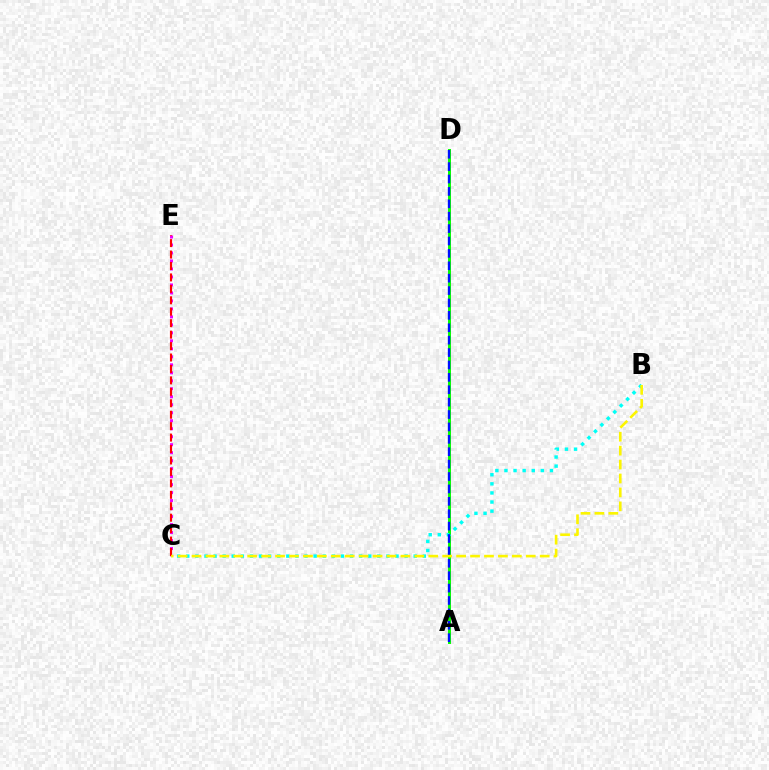{('C', 'E'): [{'color': '#ee00ff', 'line_style': 'dotted', 'thickness': 2.17}, {'color': '#ff0000', 'line_style': 'dashed', 'thickness': 1.55}], ('A', 'D'): [{'color': '#08ff00', 'line_style': 'solid', 'thickness': 2.14}, {'color': '#0010ff', 'line_style': 'dashed', 'thickness': 1.68}], ('B', 'C'): [{'color': '#00fff6', 'line_style': 'dotted', 'thickness': 2.47}, {'color': '#fcf500', 'line_style': 'dashed', 'thickness': 1.89}]}